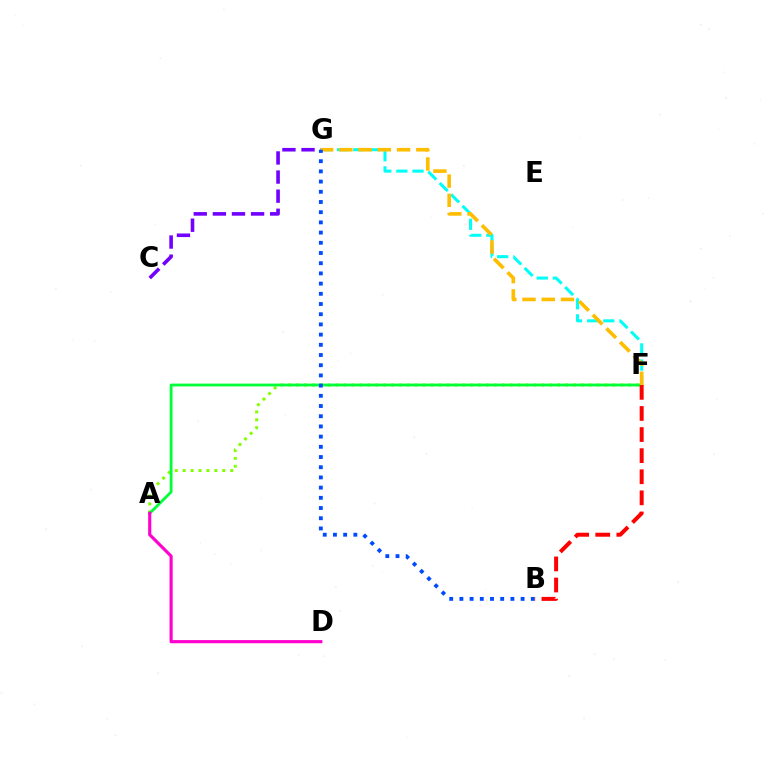{('C', 'G'): [{'color': '#7200ff', 'line_style': 'dashed', 'thickness': 2.6}], ('A', 'F'): [{'color': '#84ff00', 'line_style': 'dotted', 'thickness': 2.15}, {'color': '#00ff39', 'line_style': 'solid', 'thickness': 2.03}], ('F', 'G'): [{'color': '#00fff6', 'line_style': 'dashed', 'thickness': 2.19}, {'color': '#ffbd00', 'line_style': 'dashed', 'thickness': 2.61}], ('A', 'D'): [{'color': '#ff00cf', 'line_style': 'solid', 'thickness': 2.26}], ('B', 'G'): [{'color': '#004bff', 'line_style': 'dotted', 'thickness': 2.77}], ('B', 'F'): [{'color': '#ff0000', 'line_style': 'dashed', 'thickness': 2.87}]}